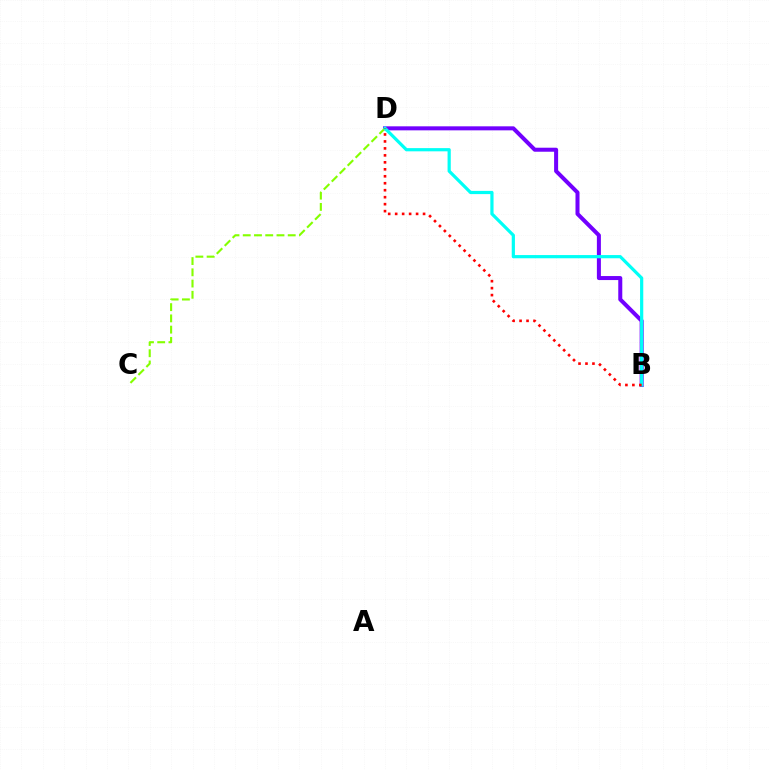{('B', 'D'): [{'color': '#7200ff', 'line_style': 'solid', 'thickness': 2.89}, {'color': '#00fff6', 'line_style': 'solid', 'thickness': 2.31}, {'color': '#ff0000', 'line_style': 'dotted', 'thickness': 1.89}], ('C', 'D'): [{'color': '#84ff00', 'line_style': 'dashed', 'thickness': 1.53}]}